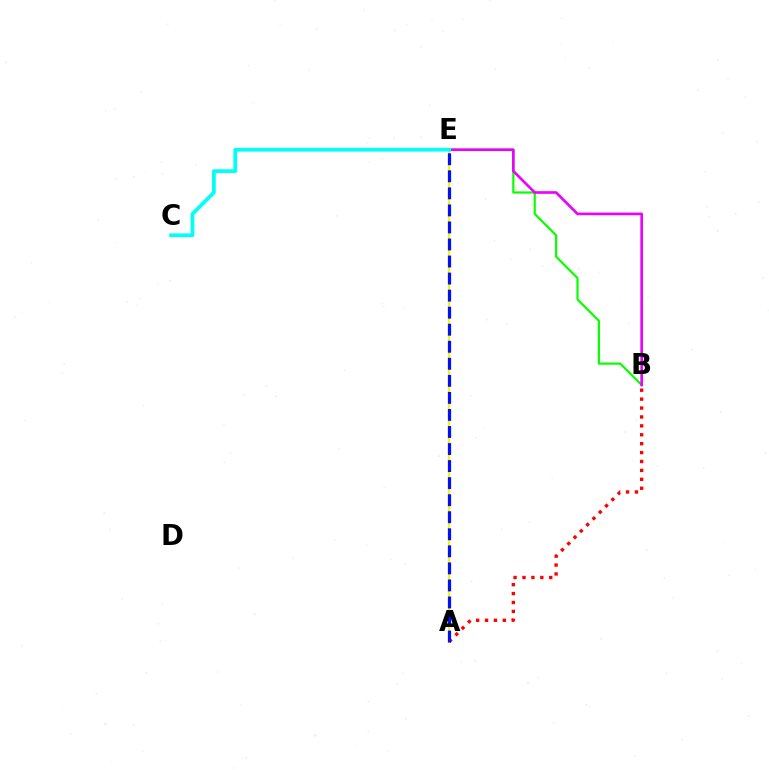{('B', 'E'): [{'color': '#08ff00', 'line_style': 'solid', 'thickness': 1.58}, {'color': '#ee00ff', 'line_style': 'solid', 'thickness': 1.91}], ('A', 'E'): [{'color': '#fcf500', 'line_style': 'solid', 'thickness': 1.56}, {'color': '#0010ff', 'line_style': 'dashed', 'thickness': 2.32}], ('A', 'B'): [{'color': '#ff0000', 'line_style': 'dotted', 'thickness': 2.42}], ('C', 'E'): [{'color': '#00fff6', 'line_style': 'solid', 'thickness': 2.68}]}